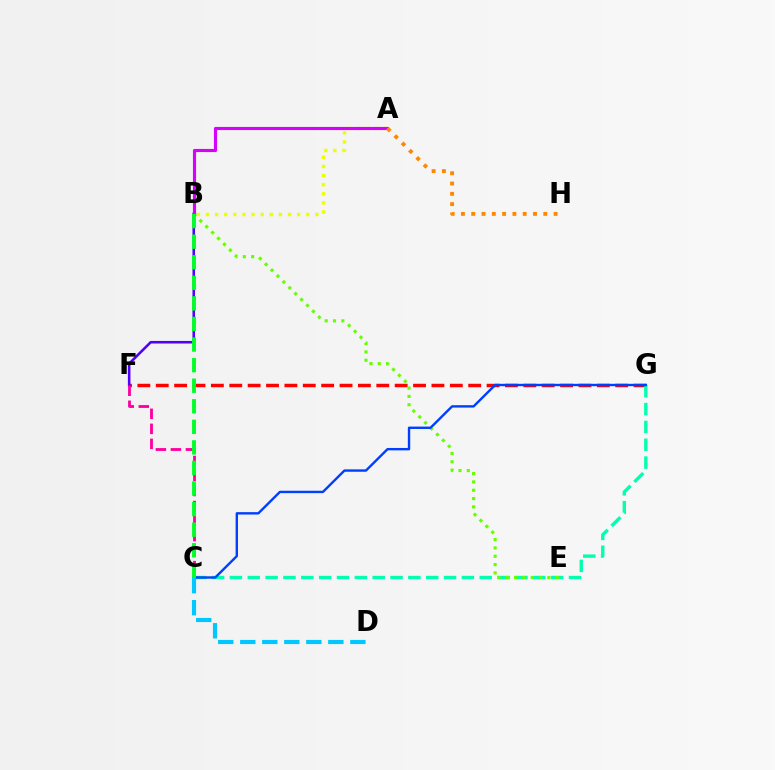{('F', 'G'): [{'color': '#ff0000', 'line_style': 'dashed', 'thickness': 2.5}], ('A', 'B'): [{'color': '#eeff00', 'line_style': 'dotted', 'thickness': 2.48}, {'color': '#d600ff', 'line_style': 'solid', 'thickness': 2.26}], ('B', 'F'): [{'color': '#4f00ff', 'line_style': 'solid', 'thickness': 1.85}], ('C', 'G'): [{'color': '#00ffaf', 'line_style': 'dashed', 'thickness': 2.42}, {'color': '#003fff', 'line_style': 'solid', 'thickness': 1.72}], ('B', 'E'): [{'color': '#66ff00', 'line_style': 'dotted', 'thickness': 2.26}], ('C', 'F'): [{'color': '#ff00a0', 'line_style': 'dashed', 'thickness': 2.04}], ('C', 'D'): [{'color': '#00c7ff', 'line_style': 'dashed', 'thickness': 2.99}], ('B', 'C'): [{'color': '#00ff27', 'line_style': 'dashed', 'thickness': 2.79}], ('A', 'H'): [{'color': '#ff8800', 'line_style': 'dotted', 'thickness': 2.8}]}